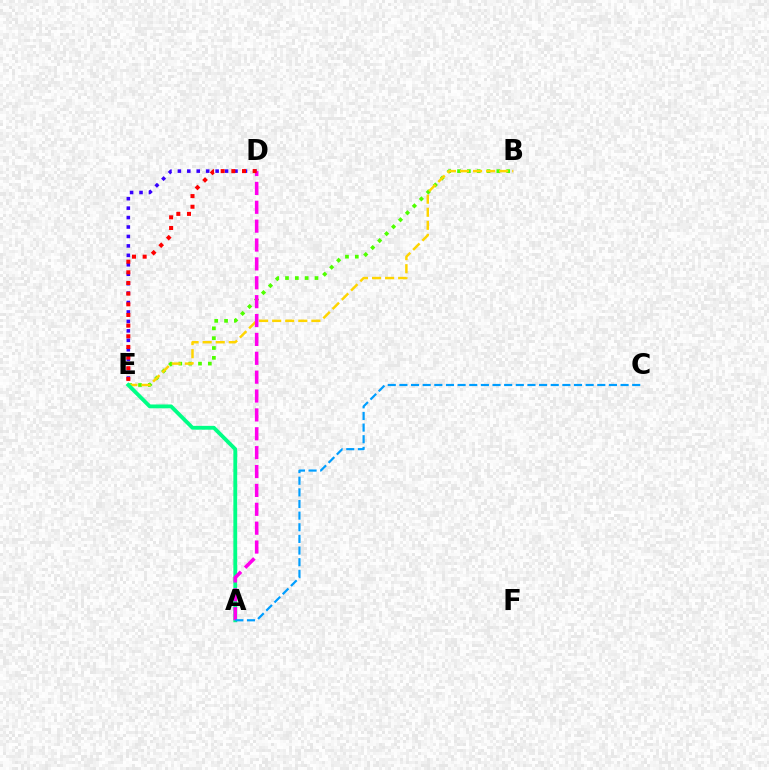{('B', 'E'): [{'color': '#4fff00', 'line_style': 'dotted', 'thickness': 2.67}, {'color': '#ffd500', 'line_style': 'dashed', 'thickness': 1.77}], ('D', 'E'): [{'color': '#3700ff', 'line_style': 'dotted', 'thickness': 2.56}, {'color': '#ff0000', 'line_style': 'dotted', 'thickness': 2.9}], ('A', 'E'): [{'color': '#00ff86', 'line_style': 'solid', 'thickness': 2.76}], ('A', 'D'): [{'color': '#ff00ed', 'line_style': 'dashed', 'thickness': 2.56}], ('A', 'C'): [{'color': '#009eff', 'line_style': 'dashed', 'thickness': 1.58}]}